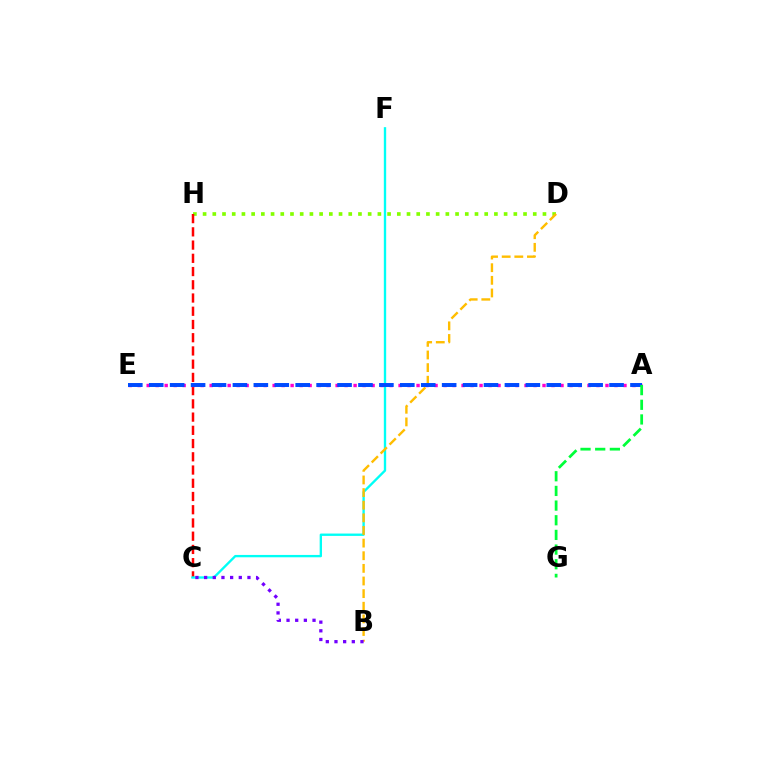{('D', 'H'): [{'color': '#84ff00', 'line_style': 'dotted', 'thickness': 2.64}], ('C', 'H'): [{'color': '#ff0000', 'line_style': 'dashed', 'thickness': 1.8}], ('C', 'F'): [{'color': '#00fff6', 'line_style': 'solid', 'thickness': 1.69}], ('A', 'E'): [{'color': '#ff00cf', 'line_style': 'dotted', 'thickness': 2.44}, {'color': '#004bff', 'line_style': 'dashed', 'thickness': 2.84}], ('B', 'D'): [{'color': '#ffbd00', 'line_style': 'dashed', 'thickness': 1.72}], ('B', 'C'): [{'color': '#7200ff', 'line_style': 'dotted', 'thickness': 2.35}], ('A', 'G'): [{'color': '#00ff39', 'line_style': 'dashed', 'thickness': 1.99}]}